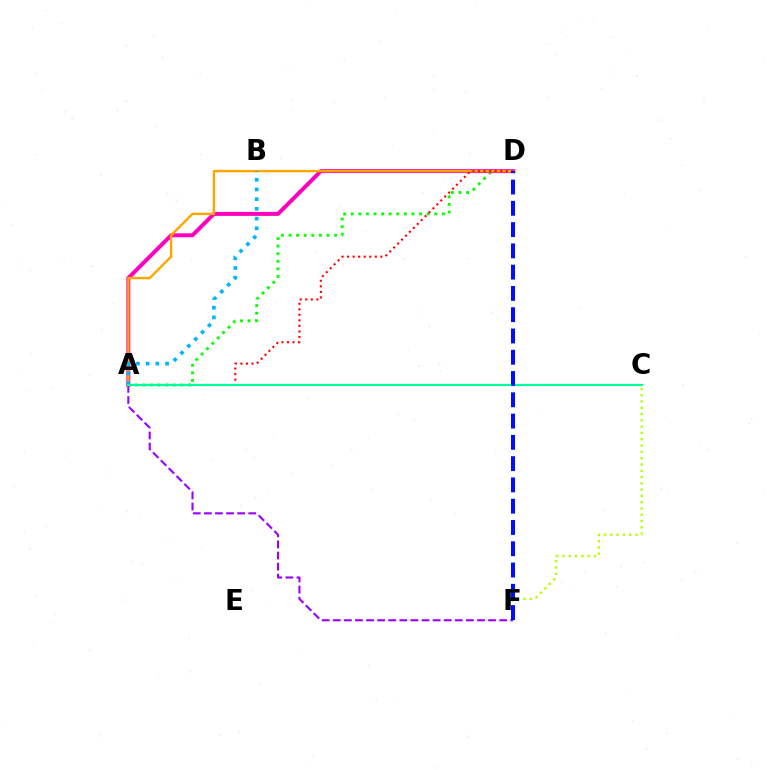{('A', 'D'): [{'color': '#08ff00', 'line_style': 'dotted', 'thickness': 2.06}, {'color': '#ff00bd', 'line_style': 'solid', 'thickness': 2.85}, {'color': '#ffa500', 'line_style': 'solid', 'thickness': 1.73}, {'color': '#ff0000', 'line_style': 'dotted', 'thickness': 1.51}], ('A', 'F'): [{'color': '#9b00ff', 'line_style': 'dashed', 'thickness': 1.51}], ('C', 'F'): [{'color': '#b3ff00', 'line_style': 'dotted', 'thickness': 1.71}], ('A', 'B'): [{'color': '#00b5ff', 'line_style': 'dotted', 'thickness': 2.64}], ('A', 'C'): [{'color': '#00ff9d', 'line_style': 'solid', 'thickness': 1.58}], ('D', 'F'): [{'color': '#0010ff', 'line_style': 'dashed', 'thickness': 2.89}]}